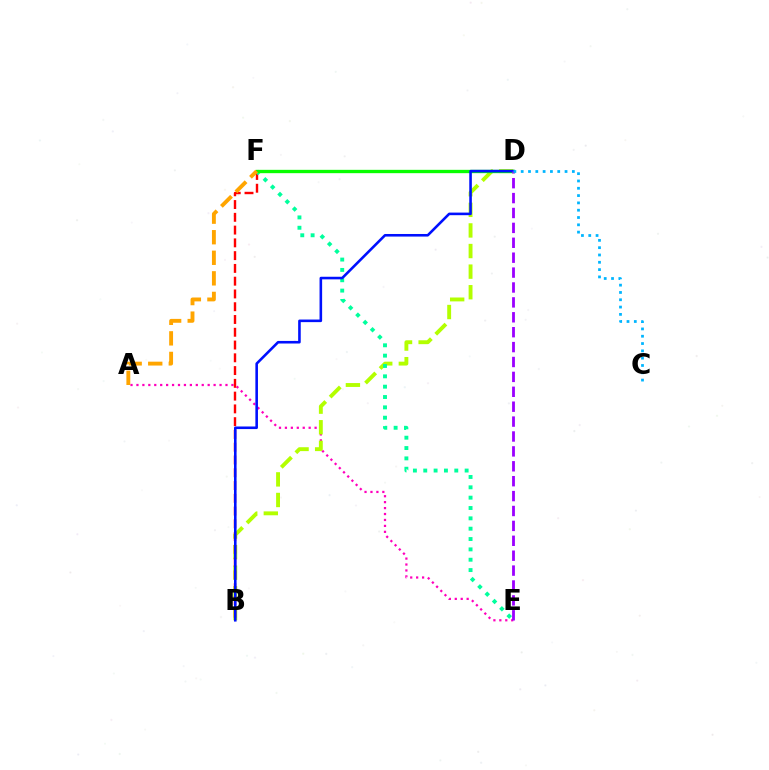{('A', 'E'): [{'color': '#ff00bd', 'line_style': 'dotted', 'thickness': 1.61}], ('B', 'D'): [{'color': '#b3ff00', 'line_style': 'dashed', 'thickness': 2.8}, {'color': '#0010ff', 'line_style': 'solid', 'thickness': 1.86}], ('B', 'F'): [{'color': '#ff0000', 'line_style': 'dashed', 'thickness': 1.74}], ('E', 'F'): [{'color': '#00ff9d', 'line_style': 'dotted', 'thickness': 2.81}], ('D', 'F'): [{'color': '#08ff00', 'line_style': 'solid', 'thickness': 2.4}], ('A', 'F'): [{'color': '#ffa500', 'line_style': 'dashed', 'thickness': 2.79}], ('D', 'E'): [{'color': '#9b00ff', 'line_style': 'dashed', 'thickness': 2.02}], ('C', 'D'): [{'color': '#00b5ff', 'line_style': 'dotted', 'thickness': 1.99}]}